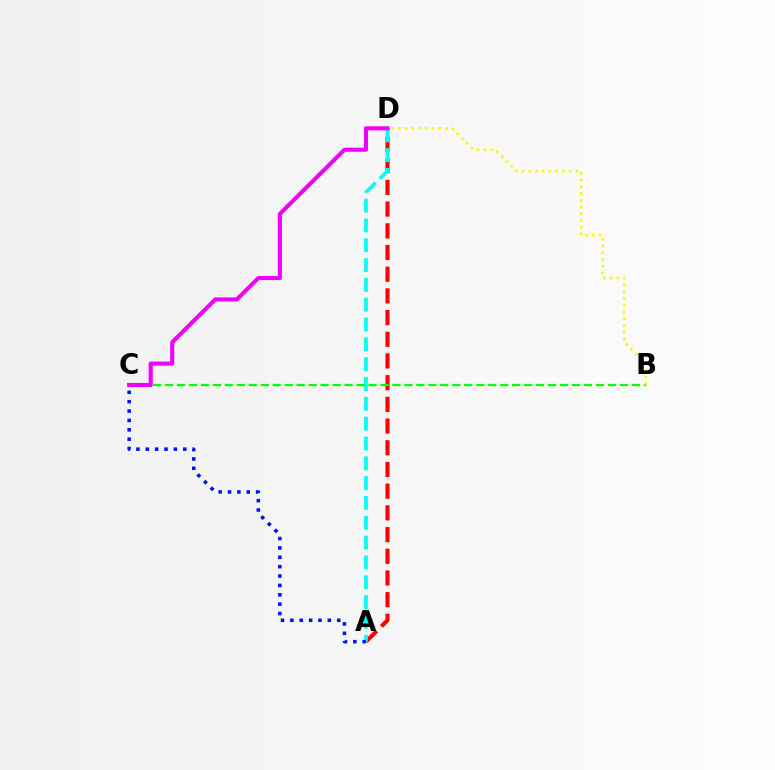{('A', 'D'): [{'color': '#ff0000', 'line_style': 'dashed', 'thickness': 2.95}, {'color': '#00fff6', 'line_style': 'dashed', 'thickness': 2.69}], ('B', 'C'): [{'color': '#08ff00', 'line_style': 'dashed', 'thickness': 1.63}], ('A', 'C'): [{'color': '#0010ff', 'line_style': 'dotted', 'thickness': 2.55}], ('B', 'D'): [{'color': '#fcf500', 'line_style': 'dotted', 'thickness': 1.83}], ('C', 'D'): [{'color': '#ee00ff', 'line_style': 'solid', 'thickness': 2.95}]}